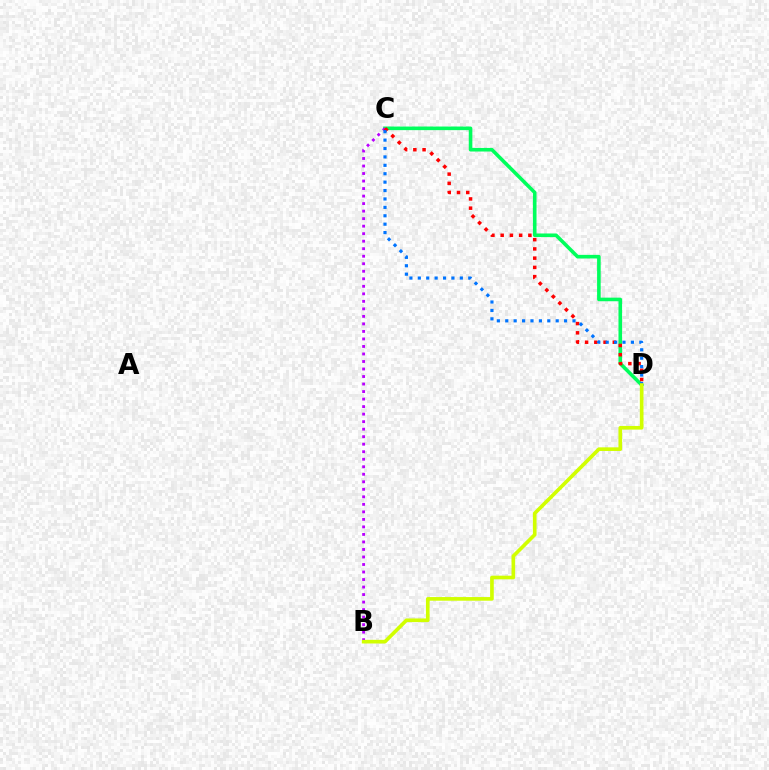{('C', 'D'): [{'color': '#00ff5c', 'line_style': 'solid', 'thickness': 2.59}, {'color': '#ff0000', 'line_style': 'dotted', 'thickness': 2.51}, {'color': '#0074ff', 'line_style': 'dotted', 'thickness': 2.28}], ('B', 'C'): [{'color': '#b900ff', 'line_style': 'dotted', 'thickness': 2.04}], ('B', 'D'): [{'color': '#d1ff00', 'line_style': 'solid', 'thickness': 2.63}]}